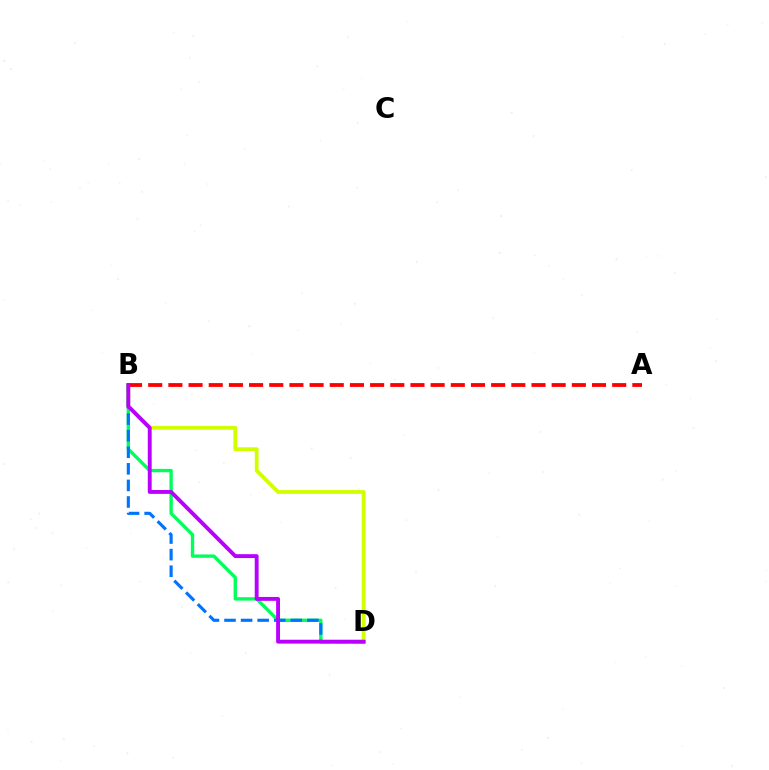{('B', 'D'): [{'color': '#d1ff00', 'line_style': 'solid', 'thickness': 2.72}, {'color': '#00ff5c', 'line_style': 'solid', 'thickness': 2.42}, {'color': '#0074ff', 'line_style': 'dashed', 'thickness': 2.25}, {'color': '#b900ff', 'line_style': 'solid', 'thickness': 2.79}], ('A', 'B'): [{'color': '#ff0000', 'line_style': 'dashed', 'thickness': 2.74}]}